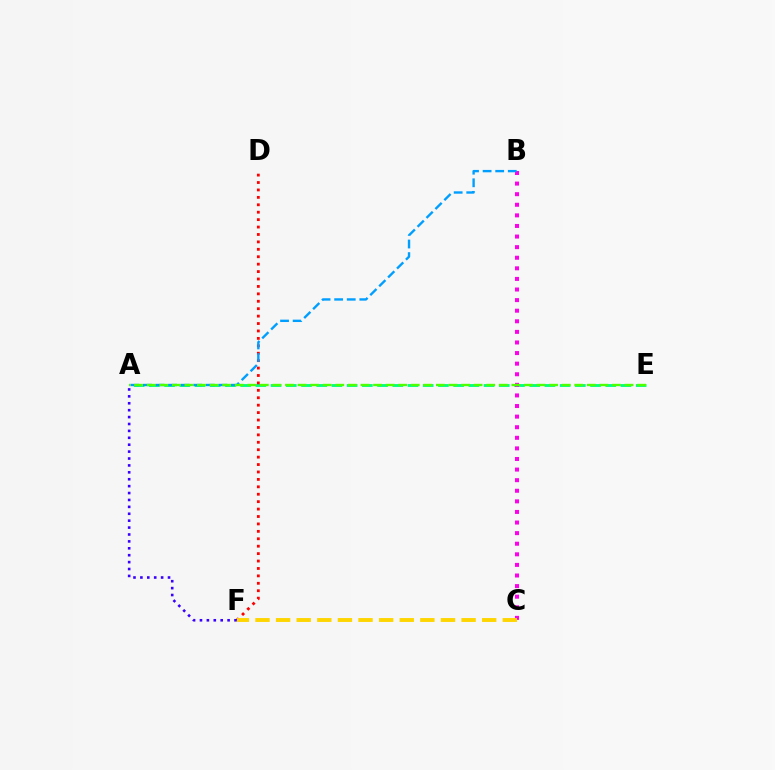{('A', 'E'): [{'color': '#00ff86', 'line_style': 'dashed', 'thickness': 2.07}, {'color': '#4fff00', 'line_style': 'dashed', 'thickness': 1.71}], ('D', 'F'): [{'color': '#ff0000', 'line_style': 'dotted', 'thickness': 2.02}], ('B', 'C'): [{'color': '#ff00ed', 'line_style': 'dotted', 'thickness': 2.88}], ('A', 'B'): [{'color': '#009eff', 'line_style': 'dashed', 'thickness': 1.71}], ('C', 'F'): [{'color': '#ffd500', 'line_style': 'dashed', 'thickness': 2.8}], ('A', 'F'): [{'color': '#3700ff', 'line_style': 'dotted', 'thickness': 1.88}]}